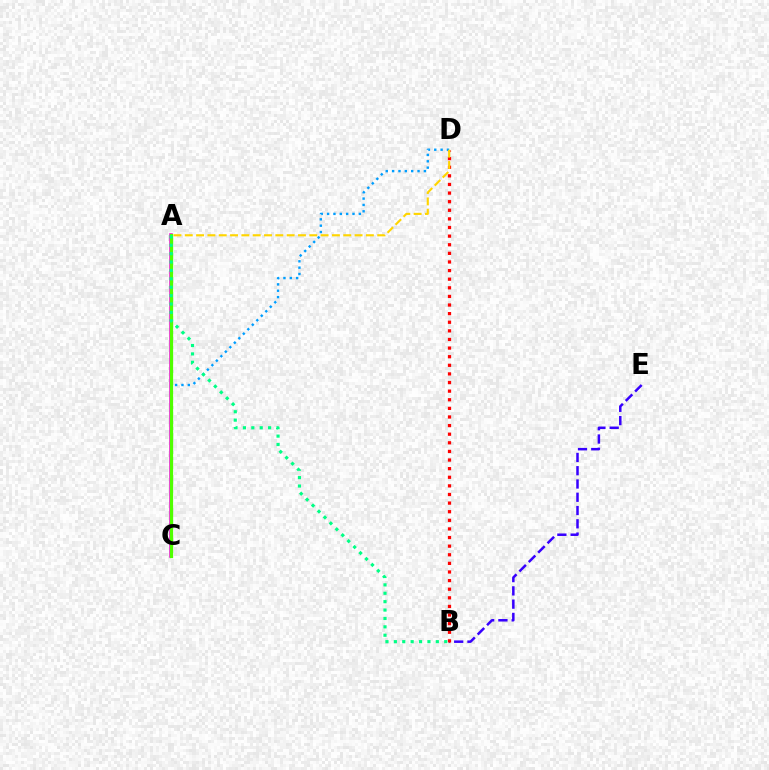{('B', 'E'): [{'color': '#3700ff', 'line_style': 'dashed', 'thickness': 1.8}], ('B', 'D'): [{'color': '#ff0000', 'line_style': 'dotted', 'thickness': 2.34}], ('C', 'D'): [{'color': '#009eff', 'line_style': 'dotted', 'thickness': 1.73}], ('A', 'C'): [{'color': '#ff00ed', 'line_style': 'solid', 'thickness': 2.56}, {'color': '#4fff00', 'line_style': 'solid', 'thickness': 2.34}], ('A', 'D'): [{'color': '#ffd500', 'line_style': 'dashed', 'thickness': 1.54}], ('A', 'B'): [{'color': '#00ff86', 'line_style': 'dotted', 'thickness': 2.28}]}